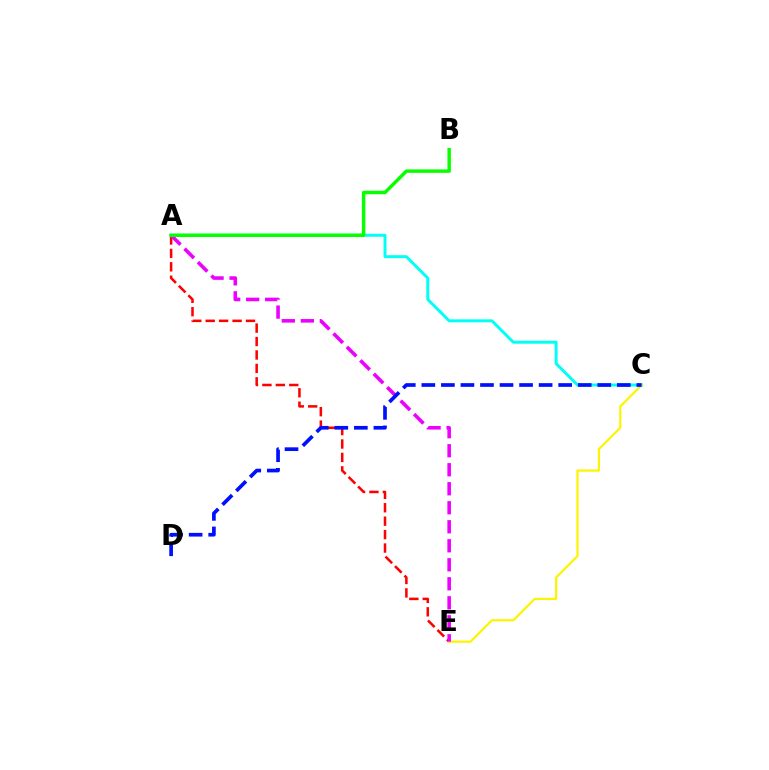{('A', 'E'): [{'color': '#ff0000', 'line_style': 'dashed', 'thickness': 1.82}, {'color': '#ee00ff', 'line_style': 'dashed', 'thickness': 2.58}], ('A', 'C'): [{'color': '#00fff6', 'line_style': 'solid', 'thickness': 2.13}], ('C', 'E'): [{'color': '#fcf500', 'line_style': 'solid', 'thickness': 1.59}], ('A', 'B'): [{'color': '#08ff00', 'line_style': 'solid', 'thickness': 2.48}], ('C', 'D'): [{'color': '#0010ff', 'line_style': 'dashed', 'thickness': 2.66}]}